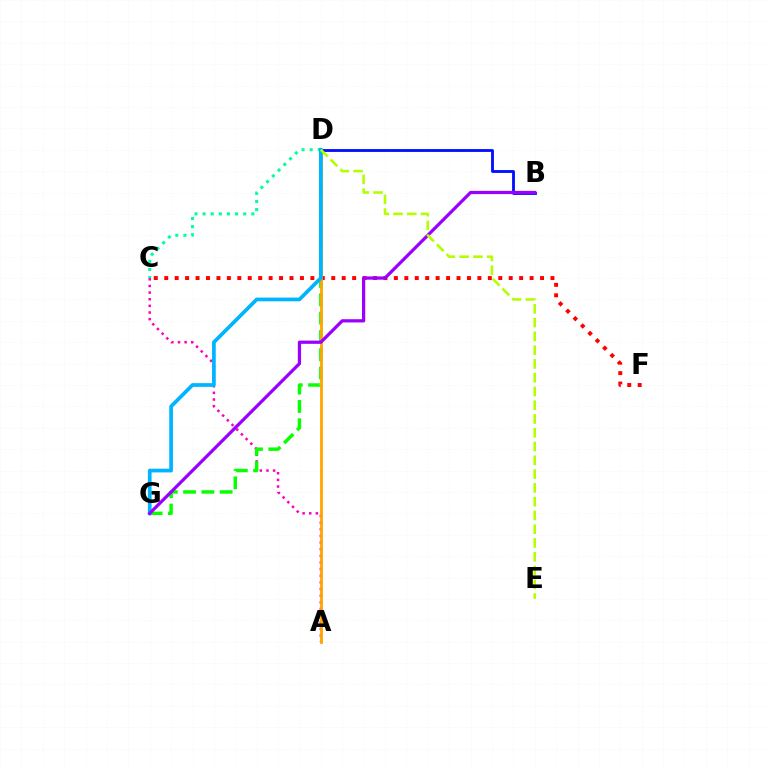{('B', 'D'): [{'color': '#0010ff', 'line_style': 'solid', 'thickness': 2.04}], ('A', 'C'): [{'color': '#ff00bd', 'line_style': 'dotted', 'thickness': 1.8}], ('D', 'G'): [{'color': '#08ff00', 'line_style': 'dashed', 'thickness': 2.48}, {'color': '#00b5ff', 'line_style': 'solid', 'thickness': 2.68}], ('C', 'F'): [{'color': '#ff0000', 'line_style': 'dotted', 'thickness': 2.84}], ('A', 'D'): [{'color': '#ffa500', 'line_style': 'solid', 'thickness': 2.02}], ('C', 'D'): [{'color': '#00ff9d', 'line_style': 'dotted', 'thickness': 2.21}], ('B', 'G'): [{'color': '#9b00ff', 'line_style': 'solid', 'thickness': 2.34}], ('D', 'E'): [{'color': '#b3ff00', 'line_style': 'dashed', 'thickness': 1.87}]}